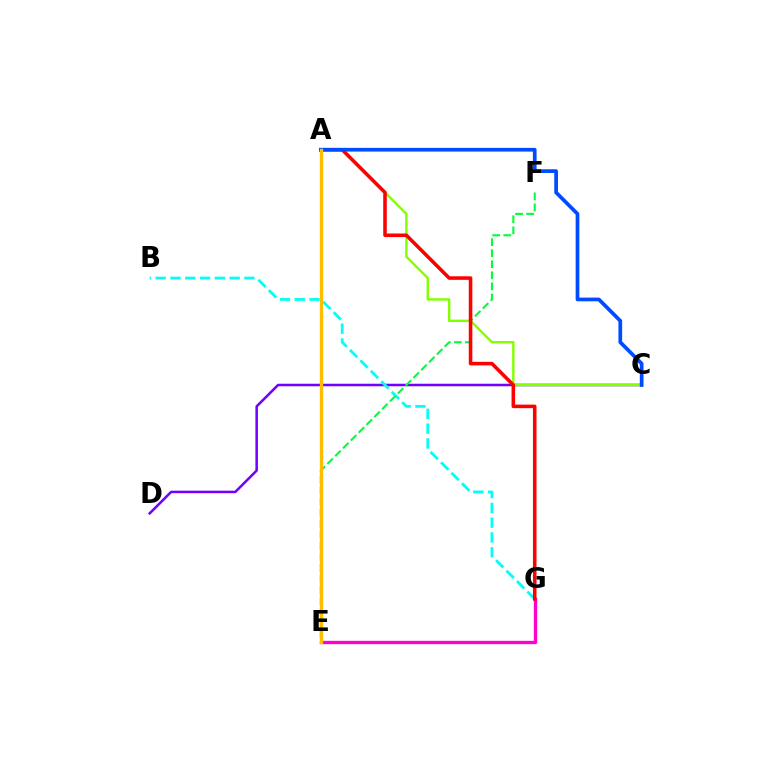{('C', 'D'): [{'color': '#7200ff', 'line_style': 'solid', 'thickness': 1.82}], ('A', 'C'): [{'color': '#84ff00', 'line_style': 'solid', 'thickness': 1.74}, {'color': '#004bff', 'line_style': 'solid', 'thickness': 2.67}], ('B', 'G'): [{'color': '#00fff6', 'line_style': 'dashed', 'thickness': 2.01}], ('E', 'F'): [{'color': '#00ff39', 'line_style': 'dashed', 'thickness': 1.5}], ('E', 'G'): [{'color': '#ff00cf', 'line_style': 'solid', 'thickness': 2.4}], ('A', 'G'): [{'color': '#ff0000', 'line_style': 'solid', 'thickness': 2.56}], ('A', 'E'): [{'color': '#ffbd00', 'line_style': 'solid', 'thickness': 2.42}]}